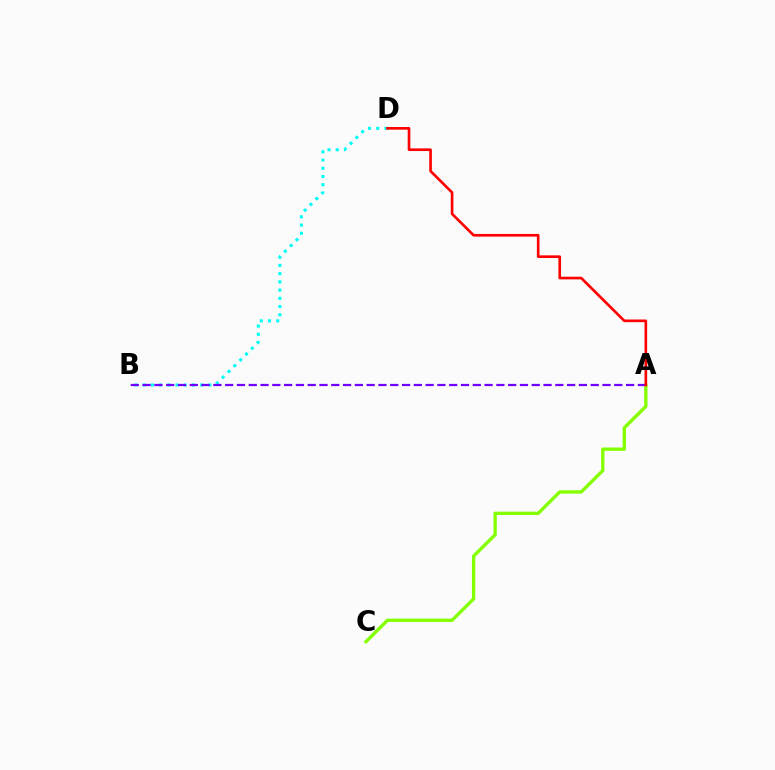{('B', 'D'): [{'color': '#00fff6', 'line_style': 'dotted', 'thickness': 2.23}], ('A', 'C'): [{'color': '#84ff00', 'line_style': 'solid', 'thickness': 2.4}], ('A', 'B'): [{'color': '#7200ff', 'line_style': 'dashed', 'thickness': 1.6}], ('A', 'D'): [{'color': '#ff0000', 'line_style': 'solid', 'thickness': 1.91}]}